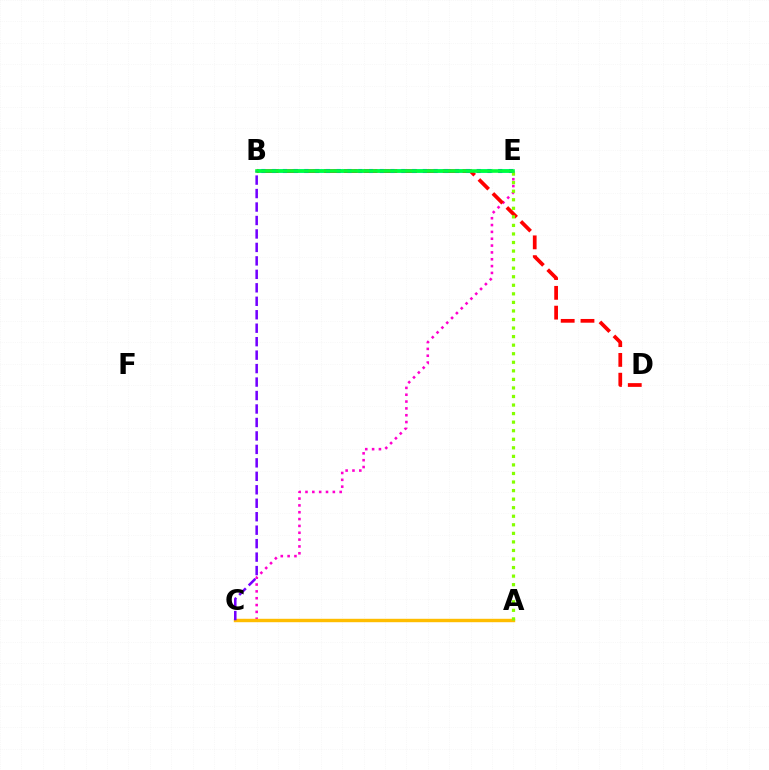{('C', 'E'): [{'color': '#ff00cf', 'line_style': 'dotted', 'thickness': 1.86}], ('B', 'E'): [{'color': '#00fff6', 'line_style': 'dashed', 'thickness': 2.8}, {'color': '#004bff', 'line_style': 'dotted', 'thickness': 2.92}, {'color': '#00ff39', 'line_style': 'solid', 'thickness': 2.6}], ('A', 'C'): [{'color': '#ffbd00', 'line_style': 'solid', 'thickness': 2.46}], ('B', 'D'): [{'color': '#ff0000', 'line_style': 'dashed', 'thickness': 2.69}], ('A', 'E'): [{'color': '#84ff00', 'line_style': 'dotted', 'thickness': 2.32}], ('B', 'C'): [{'color': '#7200ff', 'line_style': 'dashed', 'thickness': 1.83}]}